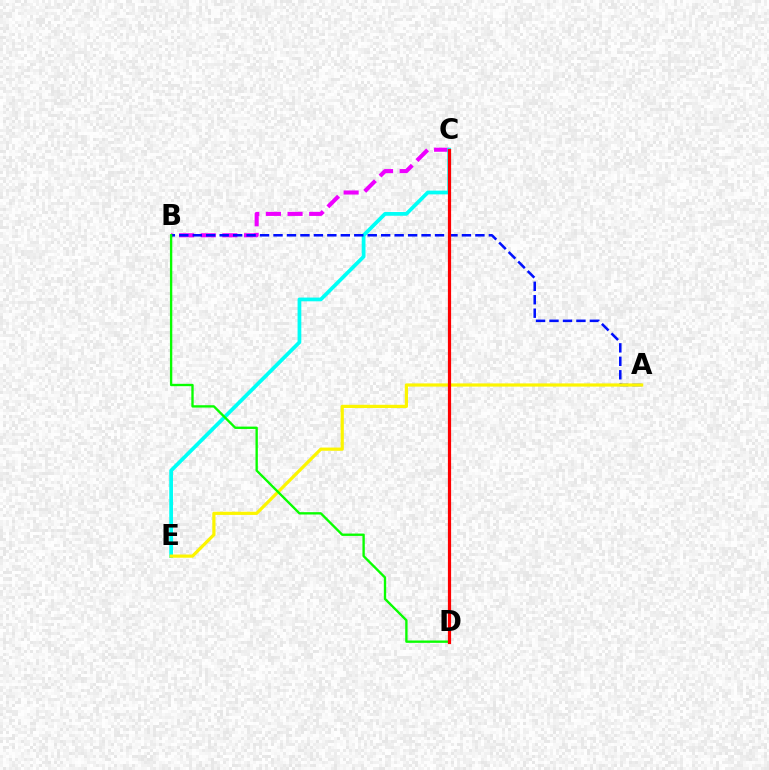{('B', 'C'): [{'color': '#ee00ff', 'line_style': 'dashed', 'thickness': 2.94}], ('C', 'E'): [{'color': '#00fff6', 'line_style': 'solid', 'thickness': 2.69}], ('A', 'B'): [{'color': '#0010ff', 'line_style': 'dashed', 'thickness': 1.83}], ('A', 'E'): [{'color': '#fcf500', 'line_style': 'solid', 'thickness': 2.3}], ('B', 'D'): [{'color': '#08ff00', 'line_style': 'solid', 'thickness': 1.69}], ('C', 'D'): [{'color': '#ff0000', 'line_style': 'solid', 'thickness': 2.31}]}